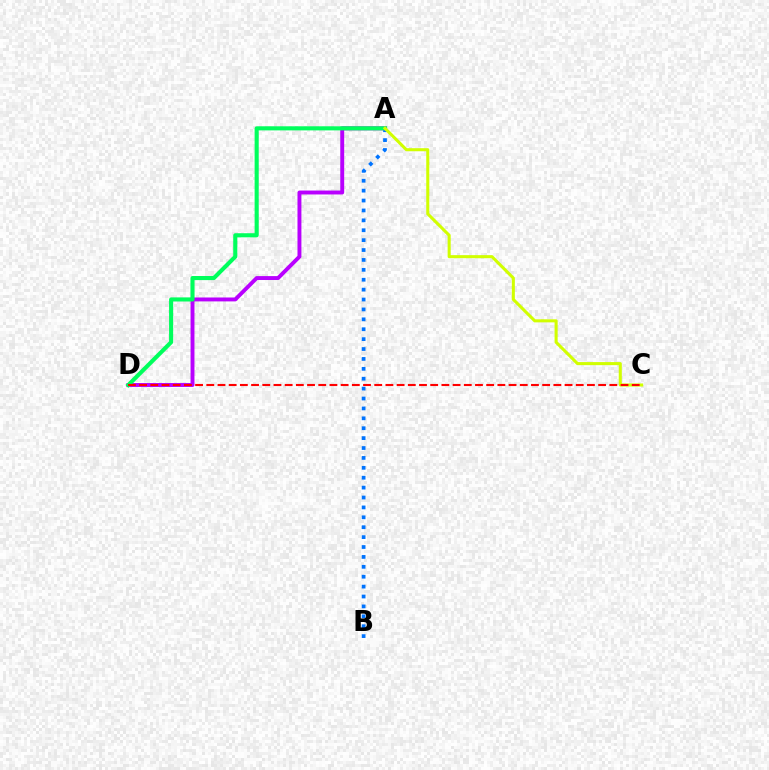{('A', 'B'): [{'color': '#0074ff', 'line_style': 'dotted', 'thickness': 2.69}], ('A', 'D'): [{'color': '#b900ff', 'line_style': 'solid', 'thickness': 2.82}, {'color': '#00ff5c', 'line_style': 'solid', 'thickness': 2.95}], ('A', 'C'): [{'color': '#d1ff00', 'line_style': 'solid', 'thickness': 2.21}], ('C', 'D'): [{'color': '#ff0000', 'line_style': 'dashed', 'thickness': 1.52}]}